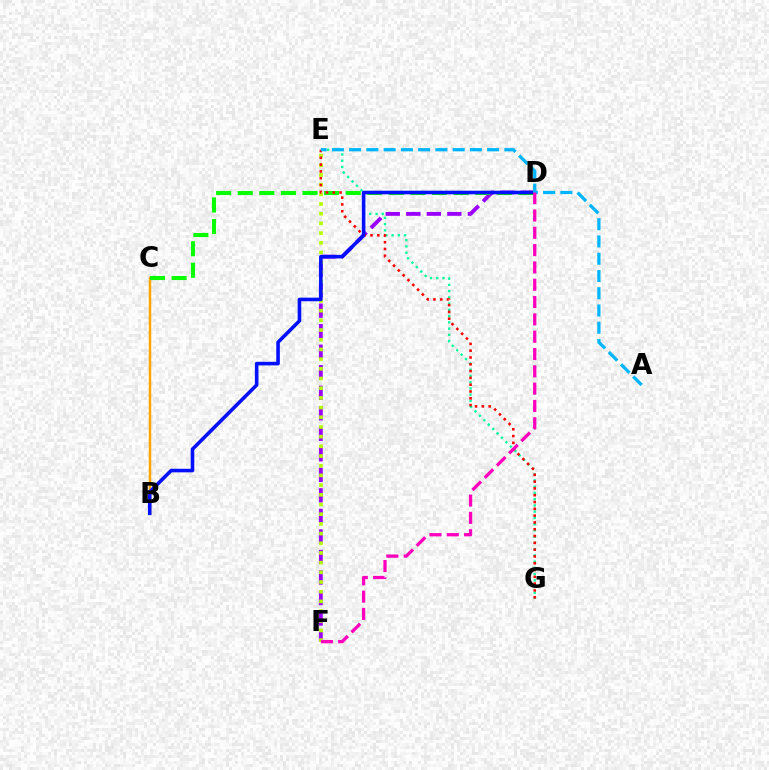{('D', 'F'): [{'color': '#9b00ff', 'line_style': 'dashed', 'thickness': 2.79}, {'color': '#ff00bd', 'line_style': 'dashed', 'thickness': 2.35}], ('E', 'G'): [{'color': '#00ff9d', 'line_style': 'dotted', 'thickness': 1.7}, {'color': '#ff0000', 'line_style': 'dotted', 'thickness': 1.85}], ('B', 'C'): [{'color': '#ffa500', 'line_style': 'solid', 'thickness': 1.77}], ('E', 'F'): [{'color': '#b3ff00', 'line_style': 'dotted', 'thickness': 2.63}], ('C', 'D'): [{'color': '#08ff00', 'line_style': 'dashed', 'thickness': 2.93}], ('B', 'D'): [{'color': '#0010ff', 'line_style': 'solid', 'thickness': 2.57}], ('A', 'E'): [{'color': '#00b5ff', 'line_style': 'dashed', 'thickness': 2.34}]}